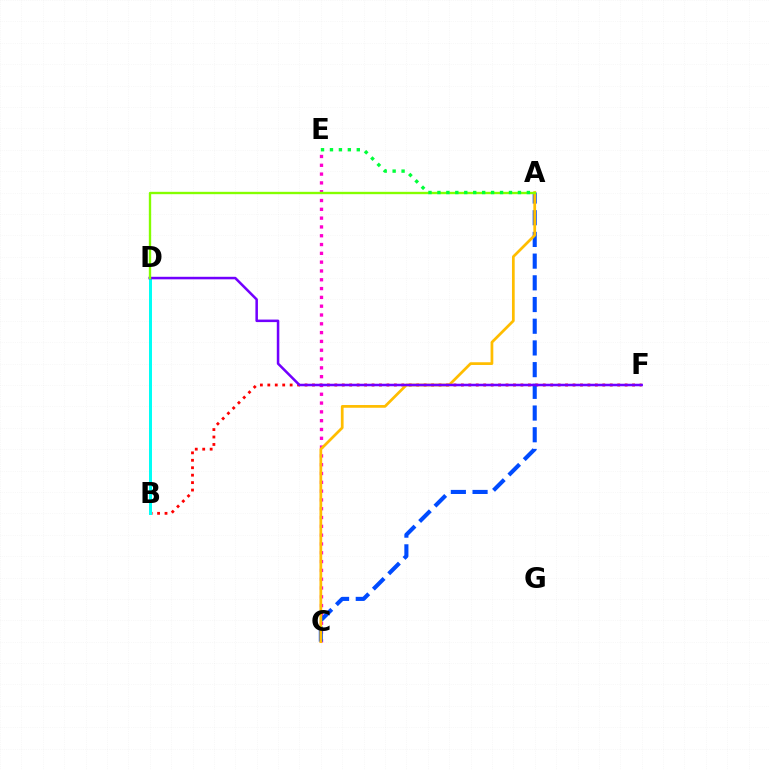{('B', 'F'): [{'color': '#ff0000', 'line_style': 'dotted', 'thickness': 2.02}], ('C', 'E'): [{'color': '#ff00cf', 'line_style': 'dotted', 'thickness': 2.39}], ('B', 'D'): [{'color': '#00fff6', 'line_style': 'solid', 'thickness': 2.15}], ('A', 'C'): [{'color': '#004bff', 'line_style': 'dashed', 'thickness': 2.95}, {'color': '#ffbd00', 'line_style': 'solid', 'thickness': 1.97}], ('D', 'F'): [{'color': '#7200ff', 'line_style': 'solid', 'thickness': 1.82}], ('A', 'D'): [{'color': '#84ff00', 'line_style': 'solid', 'thickness': 1.7}], ('A', 'E'): [{'color': '#00ff39', 'line_style': 'dotted', 'thickness': 2.43}]}